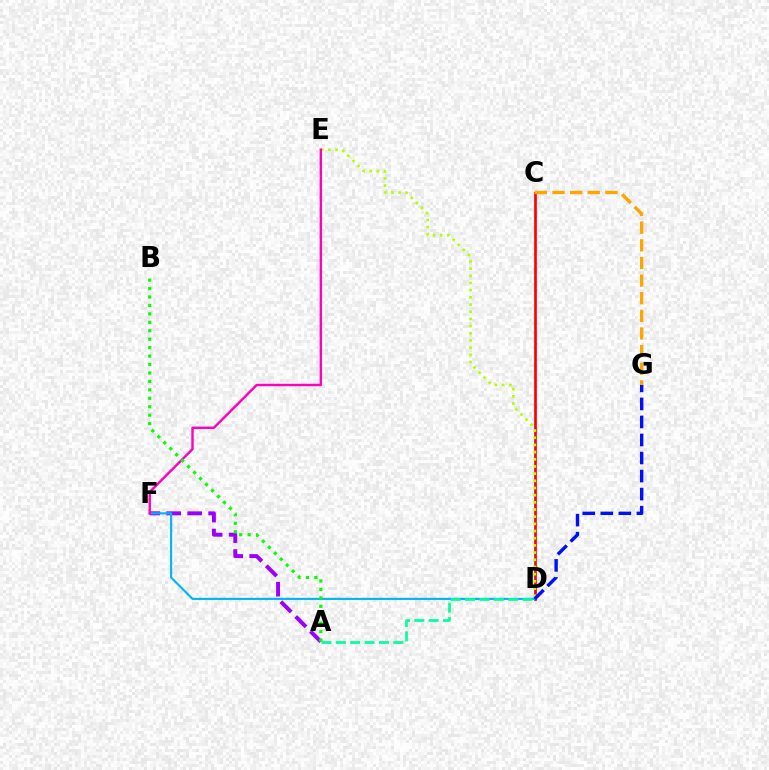{('C', 'D'): [{'color': '#ff0000', 'line_style': 'solid', 'thickness': 1.93}], ('A', 'F'): [{'color': '#9b00ff', 'line_style': 'dashed', 'thickness': 2.85}], ('D', 'E'): [{'color': '#b3ff00', 'line_style': 'dotted', 'thickness': 1.95}], ('D', 'F'): [{'color': '#00b5ff', 'line_style': 'solid', 'thickness': 1.54}], ('C', 'G'): [{'color': '#ffa500', 'line_style': 'dashed', 'thickness': 2.4}], ('A', 'D'): [{'color': '#00ff9d', 'line_style': 'dashed', 'thickness': 1.95}], ('E', 'F'): [{'color': '#ff00bd', 'line_style': 'solid', 'thickness': 1.73}], ('A', 'B'): [{'color': '#08ff00', 'line_style': 'dotted', 'thickness': 2.29}], ('D', 'G'): [{'color': '#0010ff', 'line_style': 'dashed', 'thickness': 2.45}]}